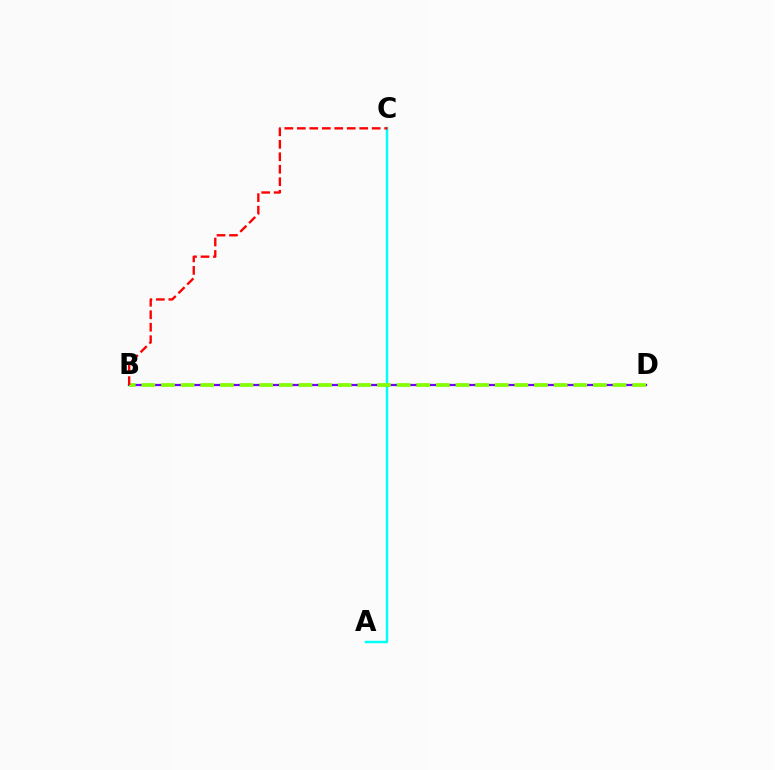{('B', 'D'): [{'color': '#7200ff', 'line_style': 'solid', 'thickness': 1.61}, {'color': '#84ff00', 'line_style': 'dashed', 'thickness': 2.67}], ('A', 'C'): [{'color': '#00fff6', 'line_style': 'solid', 'thickness': 1.76}], ('B', 'C'): [{'color': '#ff0000', 'line_style': 'dashed', 'thickness': 1.69}]}